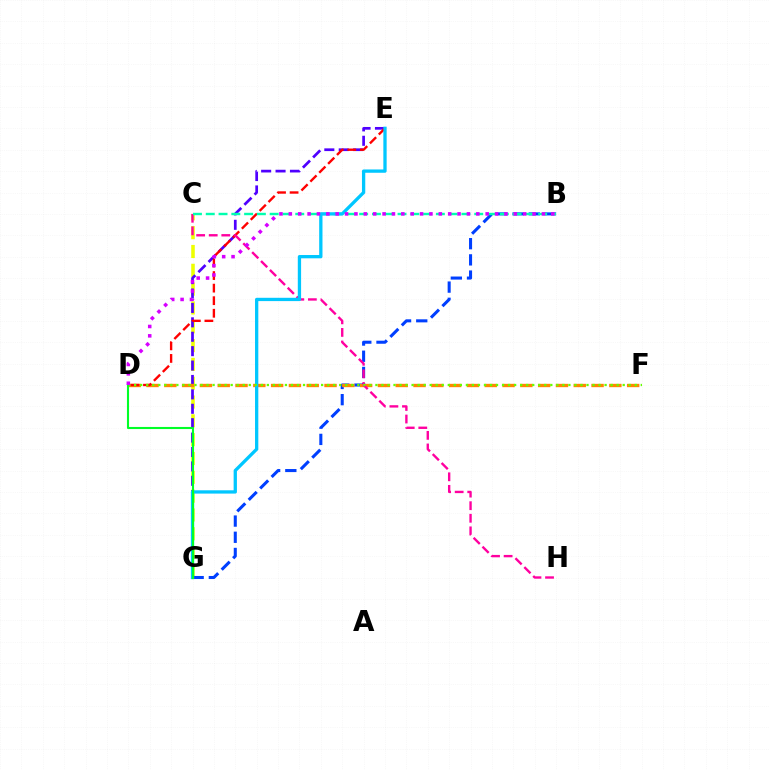{('C', 'G'): [{'color': '#eeff00', 'line_style': 'dashed', 'thickness': 2.56}], ('E', 'G'): [{'color': '#4f00ff', 'line_style': 'dashed', 'thickness': 1.96}, {'color': '#00c7ff', 'line_style': 'solid', 'thickness': 2.37}], ('B', 'G'): [{'color': '#003fff', 'line_style': 'dashed', 'thickness': 2.2}], ('D', 'F'): [{'color': '#ff8800', 'line_style': 'dashed', 'thickness': 2.42}, {'color': '#66ff00', 'line_style': 'dotted', 'thickness': 1.64}], ('D', 'E'): [{'color': '#ff0000', 'line_style': 'dashed', 'thickness': 1.71}], ('C', 'H'): [{'color': '#ff00a0', 'line_style': 'dashed', 'thickness': 1.71}], ('B', 'C'): [{'color': '#00ffaf', 'line_style': 'dashed', 'thickness': 1.74}], ('D', 'G'): [{'color': '#00ff27', 'line_style': 'solid', 'thickness': 1.51}], ('B', 'D'): [{'color': '#d600ff', 'line_style': 'dotted', 'thickness': 2.55}]}